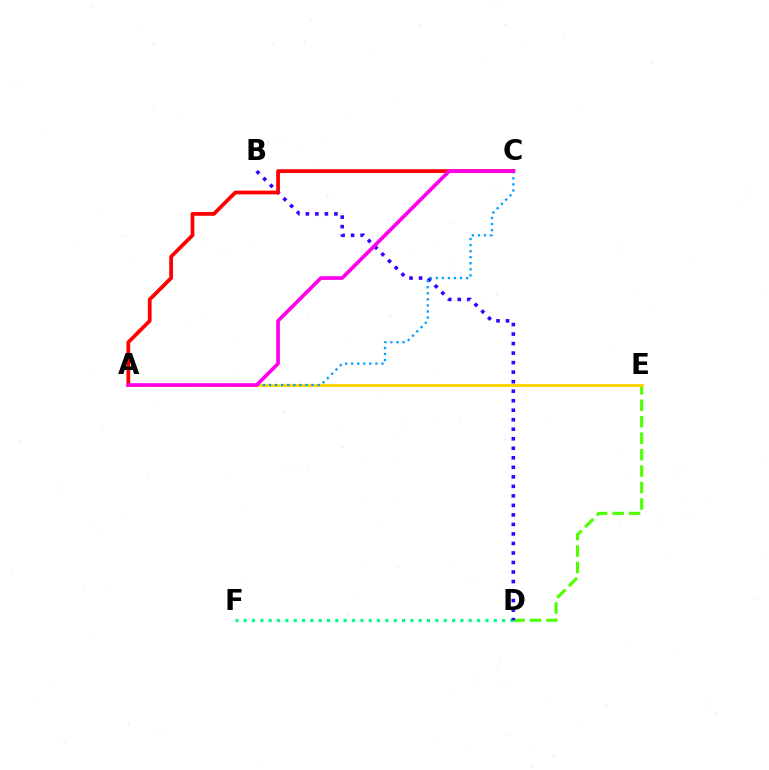{('D', 'E'): [{'color': '#4fff00', 'line_style': 'dashed', 'thickness': 2.23}], ('D', 'F'): [{'color': '#00ff86', 'line_style': 'dotted', 'thickness': 2.26}], ('A', 'E'): [{'color': '#ffd500', 'line_style': 'solid', 'thickness': 2.07}], ('B', 'D'): [{'color': '#3700ff', 'line_style': 'dotted', 'thickness': 2.59}], ('A', 'C'): [{'color': '#009eff', 'line_style': 'dotted', 'thickness': 1.65}, {'color': '#ff0000', 'line_style': 'solid', 'thickness': 2.7}, {'color': '#ff00ed', 'line_style': 'solid', 'thickness': 2.64}]}